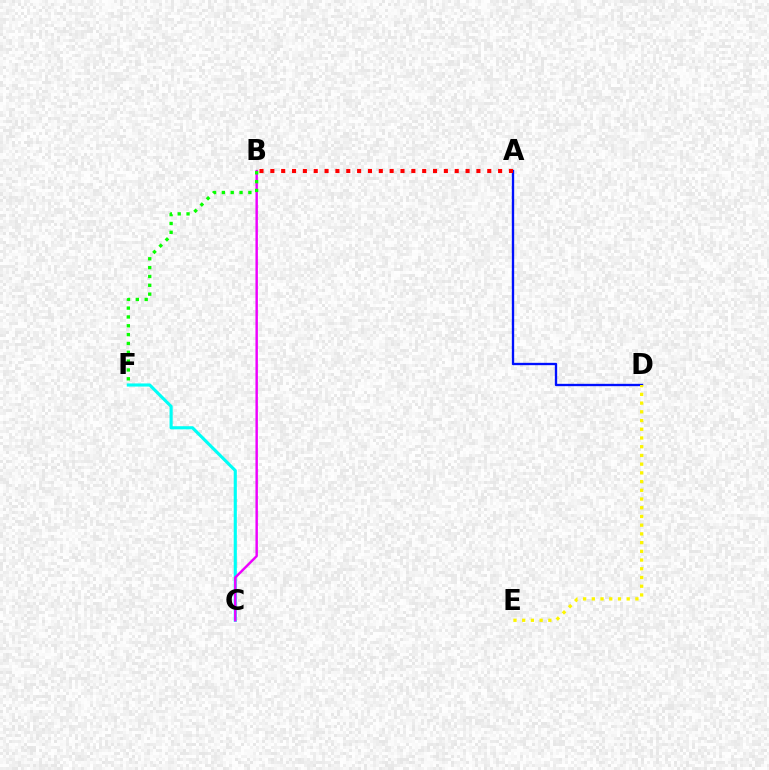{('C', 'F'): [{'color': '#00fff6', 'line_style': 'solid', 'thickness': 2.25}], ('A', 'D'): [{'color': '#0010ff', 'line_style': 'solid', 'thickness': 1.69}], ('B', 'C'): [{'color': '#ee00ff', 'line_style': 'solid', 'thickness': 1.75}], ('A', 'B'): [{'color': '#ff0000', 'line_style': 'dotted', 'thickness': 2.95}], ('D', 'E'): [{'color': '#fcf500', 'line_style': 'dotted', 'thickness': 2.37}], ('B', 'F'): [{'color': '#08ff00', 'line_style': 'dotted', 'thickness': 2.4}]}